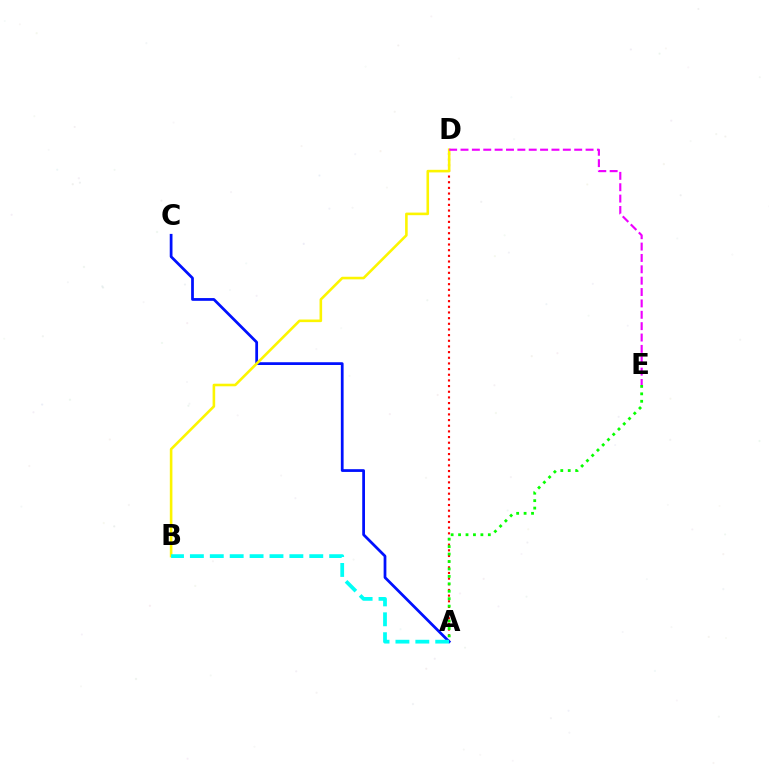{('A', 'D'): [{'color': '#ff0000', 'line_style': 'dotted', 'thickness': 1.54}], ('A', 'E'): [{'color': '#08ff00', 'line_style': 'dotted', 'thickness': 2.02}], ('A', 'C'): [{'color': '#0010ff', 'line_style': 'solid', 'thickness': 1.98}], ('B', 'D'): [{'color': '#fcf500', 'line_style': 'solid', 'thickness': 1.86}], ('A', 'B'): [{'color': '#00fff6', 'line_style': 'dashed', 'thickness': 2.7}], ('D', 'E'): [{'color': '#ee00ff', 'line_style': 'dashed', 'thickness': 1.54}]}